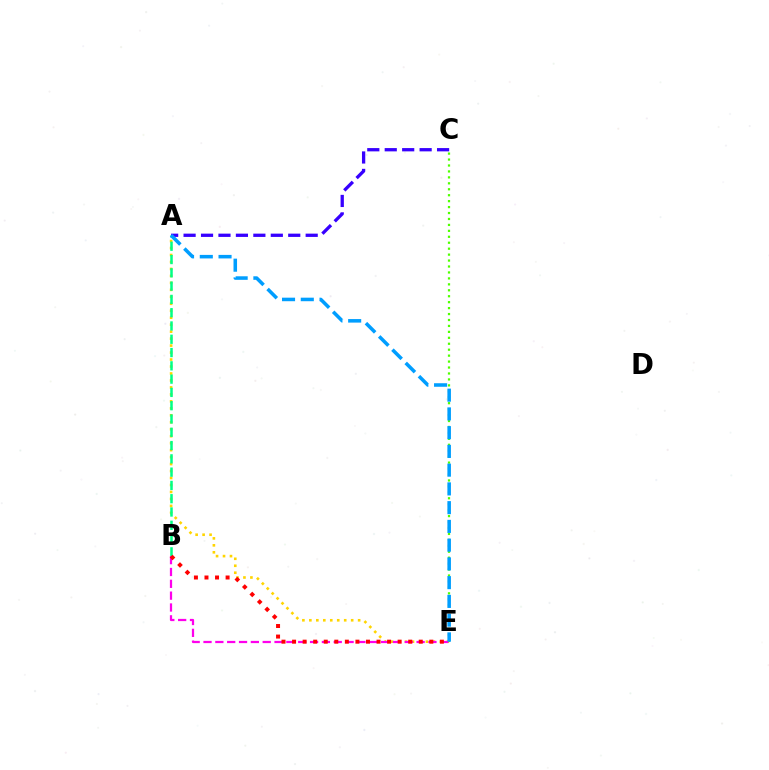{('A', 'E'): [{'color': '#ffd500', 'line_style': 'dotted', 'thickness': 1.89}, {'color': '#009eff', 'line_style': 'dashed', 'thickness': 2.55}], ('A', 'B'): [{'color': '#00ff86', 'line_style': 'dashed', 'thickness': 1.81}], ('C', 'E'): [{'color': '#4fff00', 'line_style': 'dotted', 'thickness': 1.61}], ('A', 'C'): [{'color': '#3700ff', 'line_style': 'dashed', 'thickness': 2.37}], ('B', 'E'): [{'color': '#ff00ed', 'line_style': 'dashed', 'thickness': 1.61}, {'color': '#ff0000', 'line_style': 'dotted', 'thickness': 2.87}]}